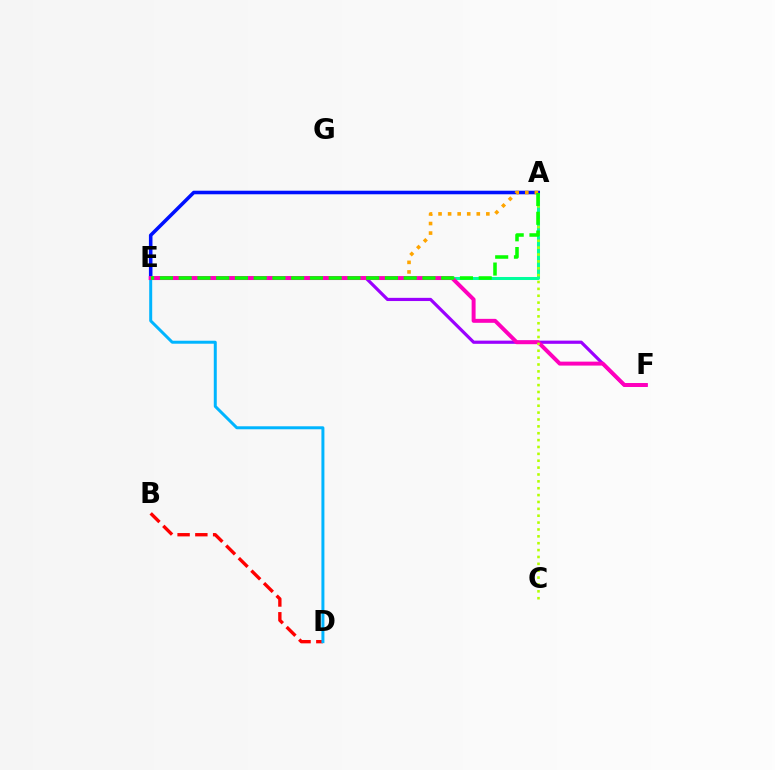{('B', 'D'): [{'color': '#ff0000', 'line_style': 'dashed', 'thickness': 2.41}], ('A', 'E'): [{'color': '#00ff9d', 'line_style': 'solid', 'thickness': 2.18}, {'color': '#0010ff', 'line_style': 'solid', 'thickness': 2.56}, {'color': '#ffa500', 'line_style': 'dotted', 'thickness': 2.6}, {'color': '#08ff00', 'line_style': 'dashed', 'thickness': 2.55}], ('D', 'E'): [{'color': '#00b5ff', 'line_style': 'solid', 'thickness': 2.15}], ('E', 'F'): [{'color': '#9b00ff', 'line_style': 'solid', 'thickness': 2.3}, {'color': '#ff00bd', 'line_style': 'solid', 'thickness': 2.85}], ('A', 'C'): [{'color': '#b3ff00', 'line_style': 'dotted', 'thickness': 1.87}]}